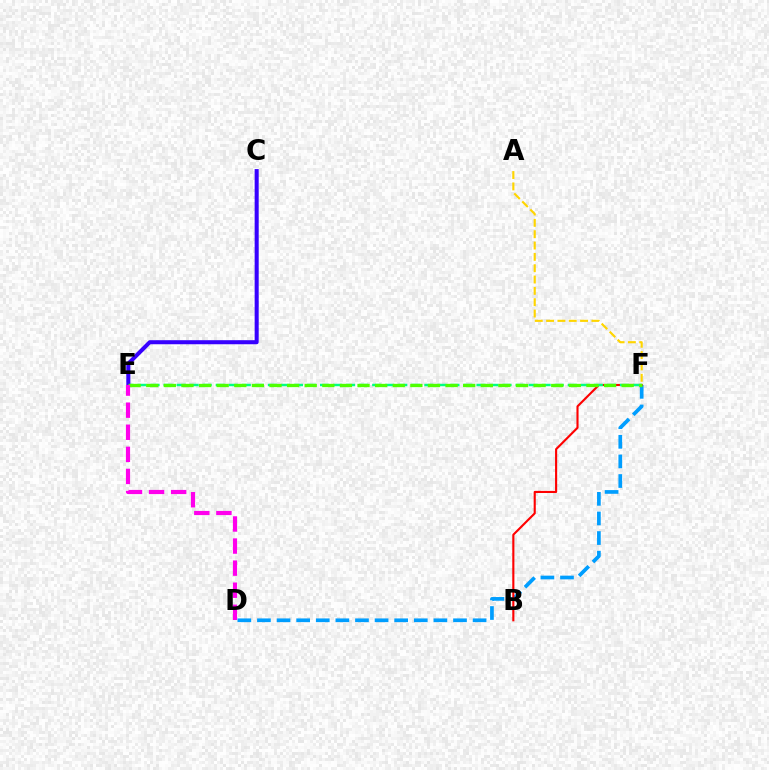{('D', 'F'): [{'color': '#009eff', 'line_style': 'dashed', 'thickness': 2.66}], ('B', 'F'): [{'color': '#ff0000', 'line_style': 'solid', 'thickness': 1.53}], ('E', 'F'): [{'color': '#00ff86', 'line_style': 'dashed', 'thickness': 1.77}, {'color': '#4fff00', 'line_style': 'dashed', 'thickness': 2.39}], ('C', 'E'): [{'color': '#3700ff', 'line_style': 'solid', 'thickness': 2.91}], ('A', 'F'): [{'color': '#ffd500', 'line_style': 'dashed', 'thickness': 1.54}], ('D', 'E'): [{'color': '#ff00ed', 'line_style': 'dashed', 'thickness': 3.0}]}